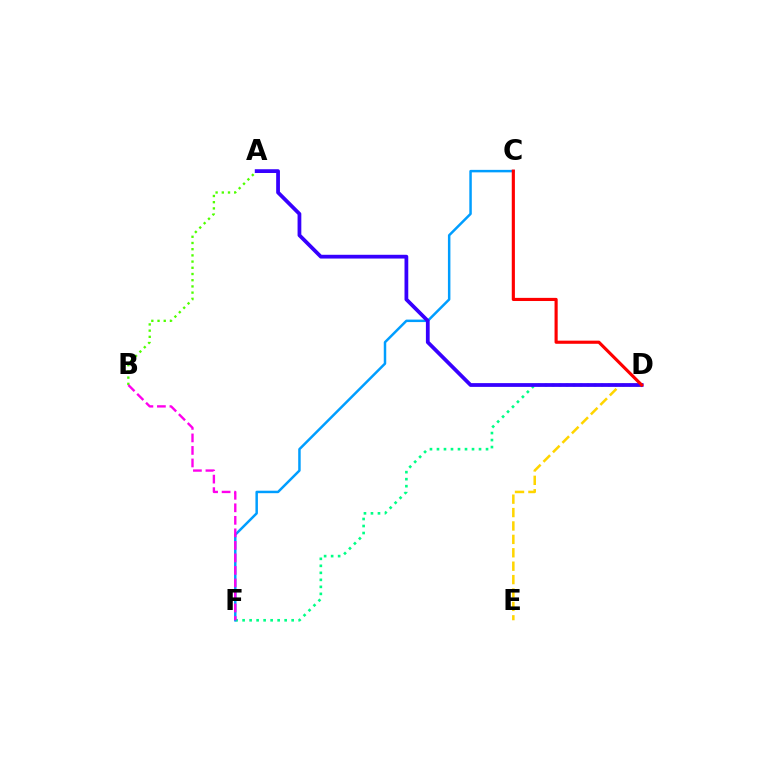{('A', 'B'): [{'color': '#4fff00', 'line_style': 'dotted', 'thickness': 1.69}], ('D', 'F'): [{'color': '#00ff86', 'line_style': 'dotted', 'thickness': 1.9}], ('D', 'E'): [{'color': '#ffd500', 'line_style': 'dashed', 'thickness': 1.82}], ('C', 'F'): [{'color': '#009eff', 'line_style': 'solid', 'thickness': 1.79}], ('B', 'F'): [{'color': '#ff00ed', 'line_style': 'dashed', 'thickness': 1.7}], ('A', 'D'): [{'color': '#3700ff', 'line_style': 'solid', 'thickness': 2.71}], ('C', 'D'): [{'color': '#ff0000', 'line_style': 'solid', 'thickness': 2.26}]}